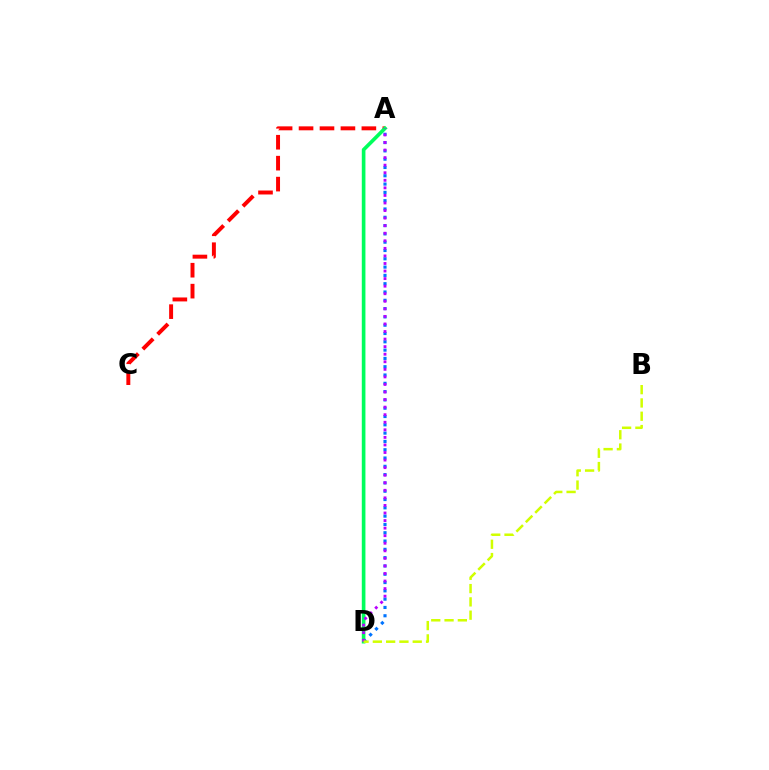{('A', 'D'): [{'color': '#0074ff', 'line_style': 'dotted', 'thickness': 2.26}, {'color': '#00ff5c', 'line_style': 'solid', 'thickness': 2.63}, {'color': '#b900ff', 'line_style': 'dotted', 'thickness': 2.05}], ('A', 'C'): [{'color': '#ff0000', 'line_style': 'dashed', 'thickness': 2.84}], ('B', 'D'): [{'color': '#d1ff00', 'line_style': 'dashed', 'thickness': 1.81}]}